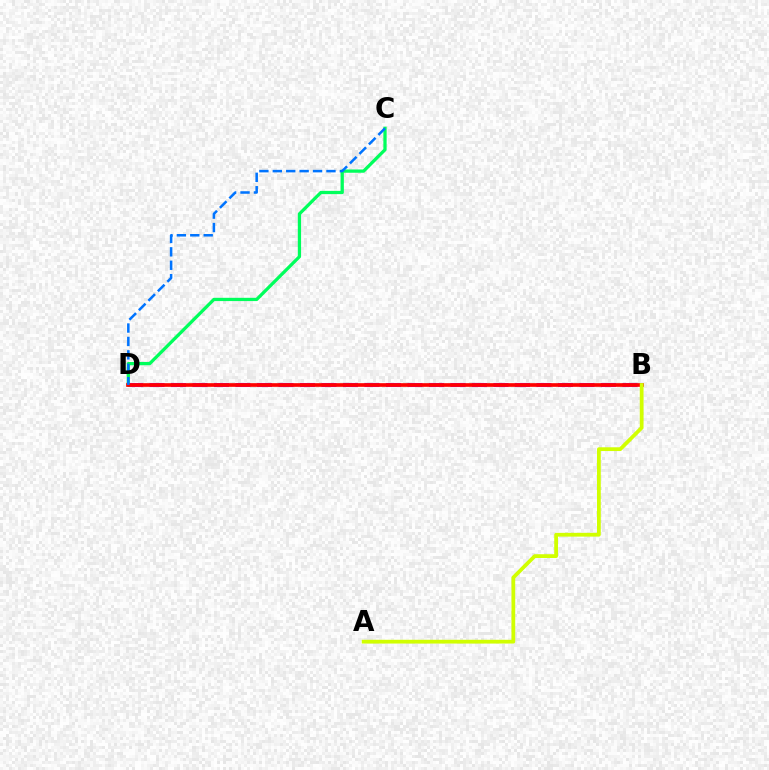{('B', 'D'): [{'color': '#b900ff', 'line_style': 'dashed', 'thickness': 2.92}, {'color': '#ff0000', 'line_style': 'solid', 'thickness': 2.64}], ('C', 'D'): [{'color': '#00ff5c', 'line_style': 'solid', 'thickness': 2.35}, {'color': '#0074ff', 'line_style': 'dashed', 'thickness': 1.82}], ('A', 'B'): [{'color': '#d1ff00', 'line_style': 'solid', 'thickness': 2.71}]}